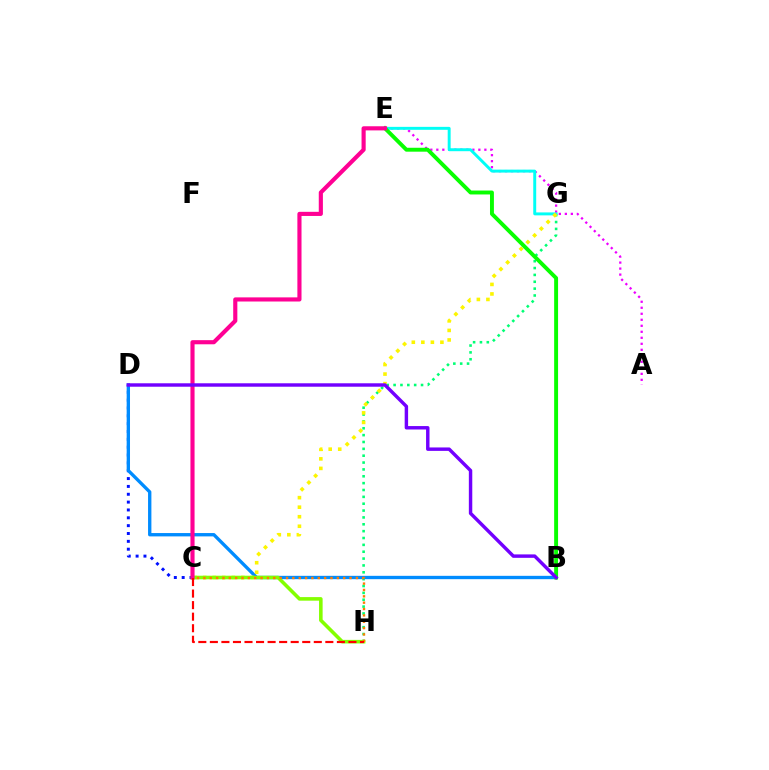{('A', 'E'): [{'color': '#ee00ff', 'line_style': 'dotted', 'thickness': 1.63}], ('G', 'H'): [{'color': '#00ff74', 'line_style': 'dotted', 'thickness': 1.86}], ('E', 'G'): [{'color': '#00fff6', 'line_style': 'solid', 'thickness': 2.12}], ('C', 'D'): [{'color': '#0010ff', 'line_style': 'dotted', 'thickness': 2.13}], ('B', 'D'): [{'color': '#008cff', 'line_style': 'solid', 'thickness': 2.41}, {'color': '#7200ff', 'line_style': 'solid', 'thickness': 2.47}], ('C', 'G'): [{'color': '#fcf500', 'line_style': 'dotted', 'thickness': 2.59}], ('B', 'E'): [{'color': '#08ff00', 'line_style': 'solid', 'thickness': 2.82}], ('C', 'H'): [{'color': '#84ff00', 'line_style': 'solid', 'thickness': 2.58}, {'color': '#ff7c00', 'line_style': 'dotted', 'thickness': 1.73}, {'color': '#ff0000', 'line_style': 'dashed', 'thickness': 1.57}], ('C', 'E'): [{'color': '#ff0094', 'line_style': 'solid', 'thickness': 2.97}]}